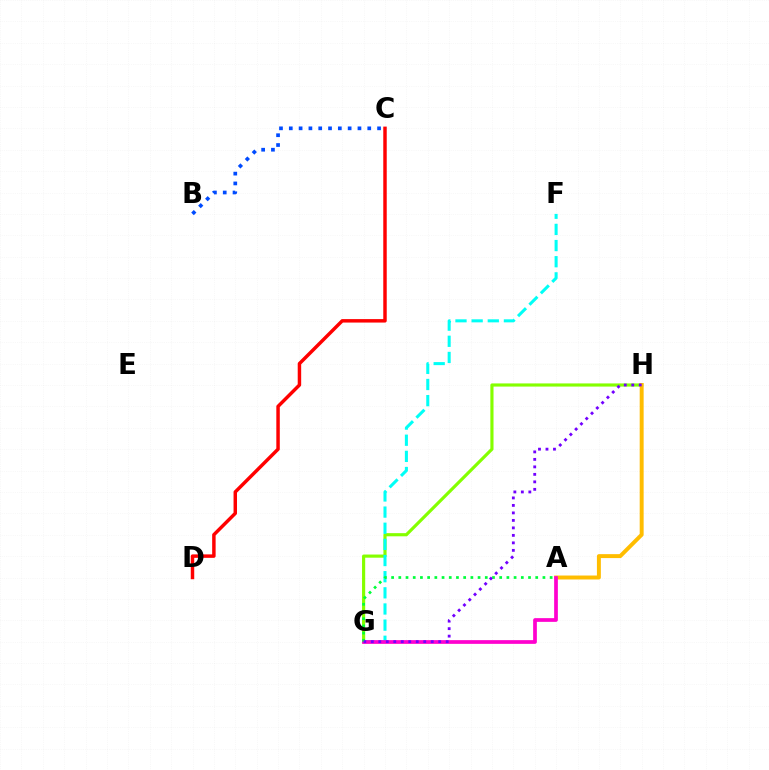{('G', 'H'): [{'color': '#84ff00', 'line_style': 'solid', 'thickness': 2.27}, {'color': '#7200ff', 'line_style': 'dotted', 'thickness': 2.04}], ('F', 'G'): [{'color': '#00fff6', 'line_style': 'dashed', 'thickness': 2.19}], ('C', 'D'): [{'color': '#ff0000', 'line_style': 'solid', 'thickness': 2.49}], ('B', 'C'): [{'color': '#004bff', 'line_style': 'dotted', 'thickness': 2.66}], ('A', 'H'): [{'color': '#ffbd00', 'line_style': 'solid', 'thickness': 2.84}], ('A', 'G'): [{'color': '#ff00cf', 'line_style': 'solid', 'thickness': 2.67}, {'color': '#00ff39', 'line_style': 'dotted', 'thickness': 1.96}]}